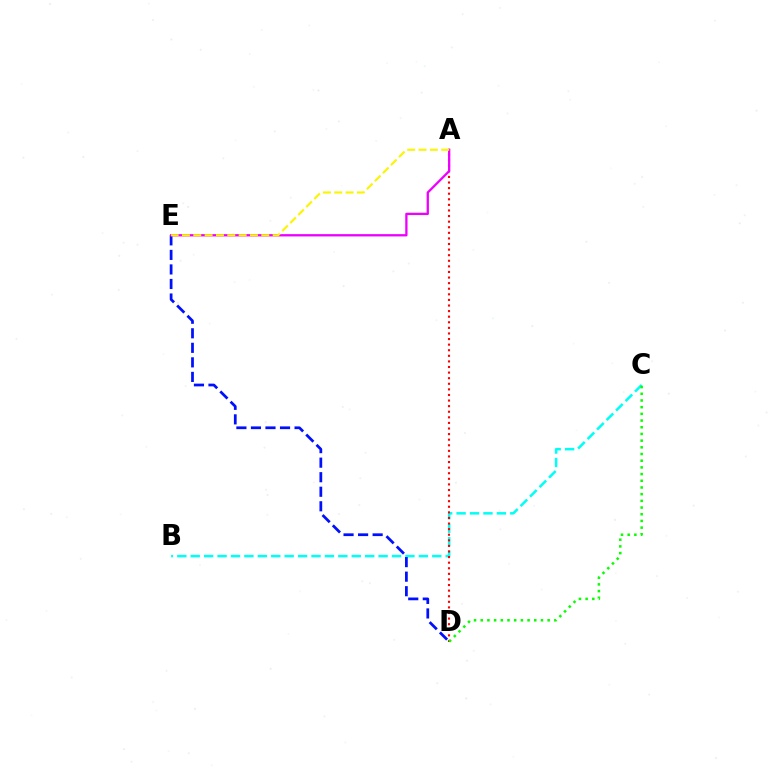{('B', 'C'): [{'color': '#00fff6', 'line_style': 'dashed', 'thickness': 1.82}], ('A', 'D'): [{'color': '#ff0000', 'line_style': 'dotted', 'thickness': 1.52}], ('D', 'E'): [{'color': '#0010ff', 'line_style': 'dashed', 'thickness': 1.98}], ('C', 'D'): [{'color': '#08ff00', 'line_style': 'dotted', 'thickness': 1.82}], ('A', 'E'): [{'color': '#ee00ff', 'line_style': 'solid', 'thickness': 1.66}, {'color': '#fcf500', 'line_style': 'dashed', 'thickness': 1.54}]}